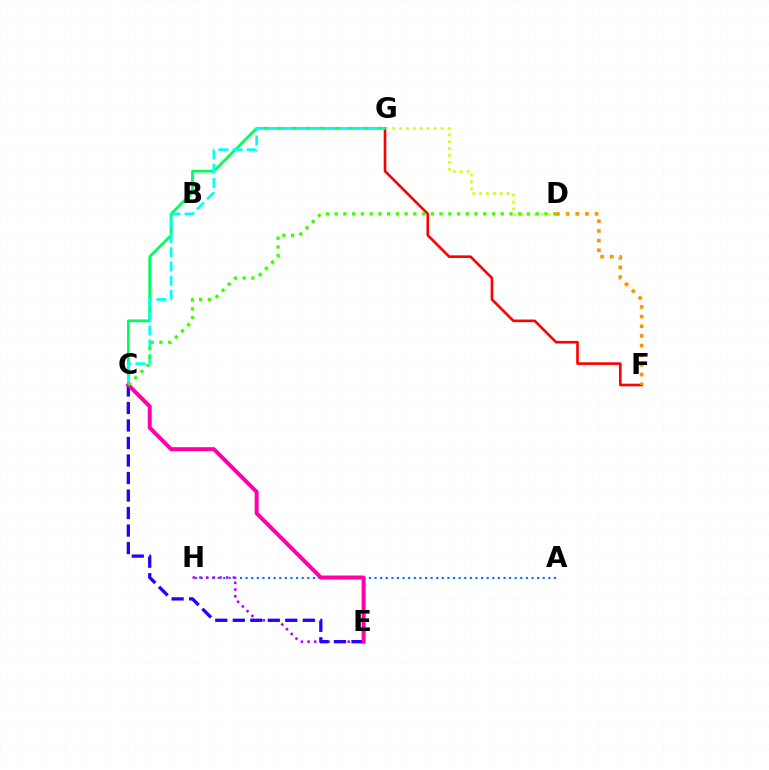{('A', 'H'): [{'color': '#0074ff', 'line_style': 'dotted', 'thickness': 1.52}], ('C', 'G'): [{'color': '#00ff5c', 'line_style': 'solid', 'thickness': 2.02}, {'color': '#00fff6', 'line_style': 'dashed', 'thickness': 1.93}], ('F', 'G'): [{'color': '#ff0000', 'line_style': 'solid', 'thickness': 1.89}], ('E', 'H'): [{'color': '#b900ff', 'line_style': 'dotted', 'thickness': 1.82}], ('C', 'E'): [{'color': '#2500ff', 'line_style': 'dashed', 'thickness': 2.38}, {'color': '#ff00ac', 'line_style': 'solid', 'thickness': 2.86}], ('D', 'G'): [{'color': '#d1ff00', 'line_style': 'dotted', 'thickness': 1.88}], ('D', 'F'): [{'color': '#ff9400', 'line_style': 'dotted', 'thickness': 2.62}], ('C', 'D'): [{'color': '#3dff00', 'line_style': 'dotted', 'thickness': 2.37}]}